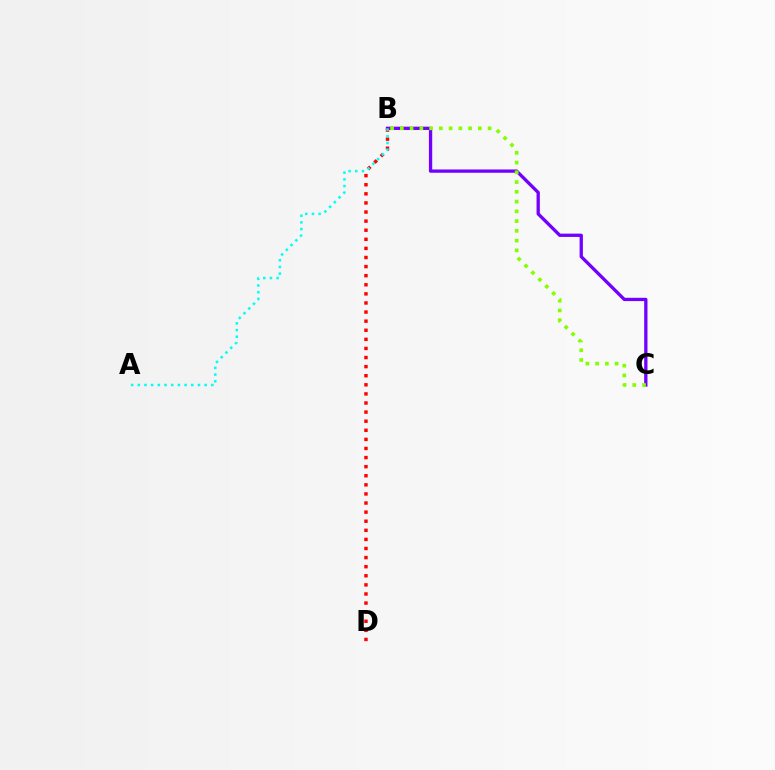{('B', 'C'): [{'color': '#7200ff', 'line_style': 'solid', 'thickness': 2.37}, {'color': '#84ff00', 'line_style': 'dotted', 'thickness': 2.65}], ('B', 'D'): [{'color': '#ff0000', 'line_style': 'dotted', 'thickness': 2.47}], ('A', 'B'): [{'color': '#00fff6', 'line_style': 'dotted', 'thickness': 1.82}]}